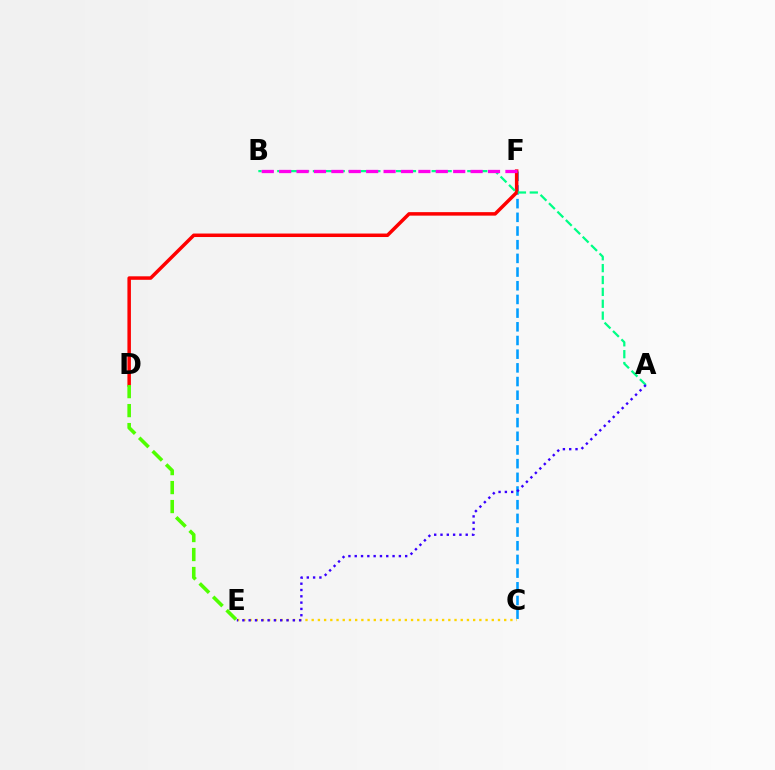{('C', 'F'): [{'color': '#009eff', 'line_style': 'dashed', 'thickness': 1.86}], ('D', 'F'): [{'color': '#ff0000', 'line_style': 'solid', 'thickness': 2.52}], ('C', 'E'): [{'color': '#ffd500', 'line_style': 'dotted', 'thickness': 1.69}], ('A', 'B'): [{'color': '#00ff86', 'line_style': 'dashed', 'thickness': 1.61}], ('D', 'E'): [{'color': '#4fff00', 'line_style': 'dashed', 'thickness': 2.58}], ('B', 'F'): [{'color': '#ff00ed', 'line_style': 'dashed', 'thickness': 2.36}], ('A', 'E'): [{'color': '#3700ff', 'line_style': 'dotted', 'thickness': 1.71}]}